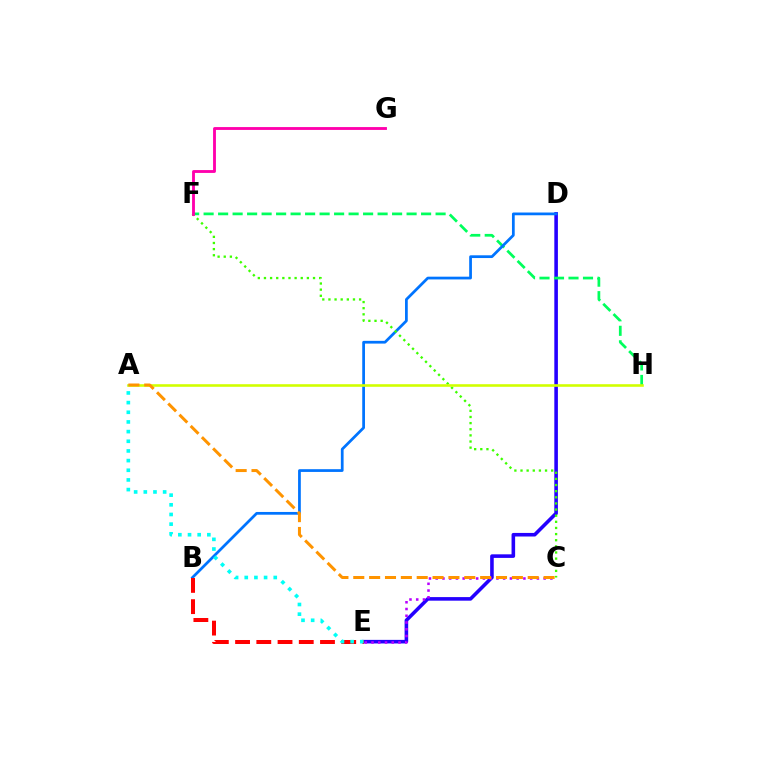{('D', 'E'): [{'color': '#2500ff', 'line_style': 'solid', 'thickness': 2.58}], ('F', 'H'): [{'color': '#00ff5c', 'line_style': 'dashed', 'thickness': 1.97}], ('B', 'D'): [{'color': '#0074ff', 'line_style': 'solid', 'thickness': 1.98}], ('C', 'E'): [{'color': '#b900ff', 'line_style': 'dotted', 'thickness': 1.83}], ('C', 'F'): [{'color': '#3dff00', 'line_style': 'dotted', 'thickness': 1.67}], ('A', 'H'): [{'color': '#d1ff00', 'line_style': 'solid', 'thickness': 1.87}], ('A', 'C'): [{'color': '#ff9400', 'line_style': 'dashed', 'thickness': 2.15}], ('B', 'E'): [{'color': '#ff0000', 'line_style': 'dashed', 'thickness': 2.88}], ('F', 'G'): [{'color': '#ff00ac', 'line_style': 'solid', 'thickness': 2.05}], ('A', 'E'): [{'color': '#00fff6', 'line_style': 'dotted', 'thickness': 2.63}]}